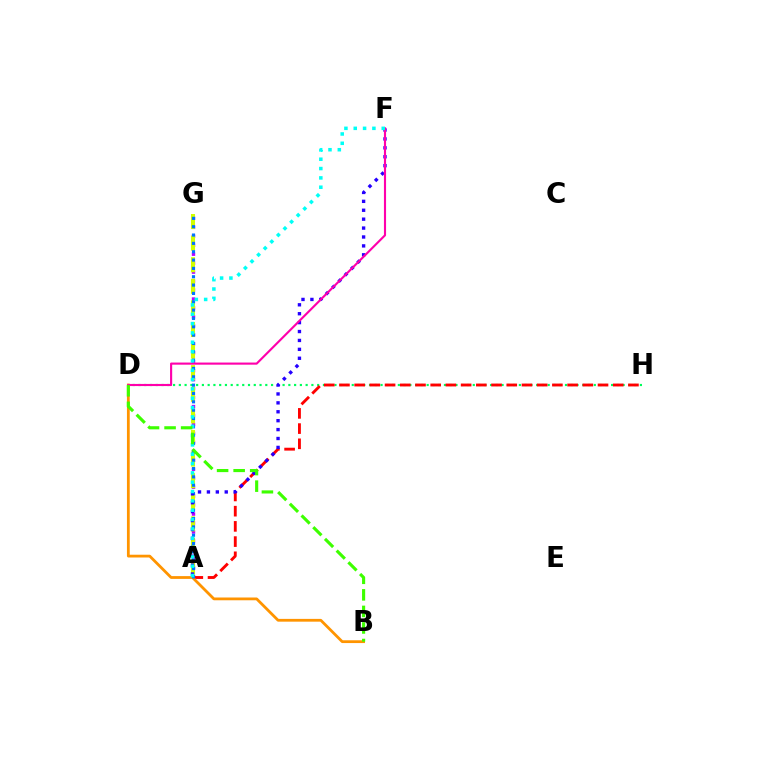{('A', 'G'): [{'color': '#b900ff', 'line_style': 'dotted', 'thickness': 2.43}, {'color': '#d1ff00', 'line_style': 'dashed', 'thickness': 2.93}, {'color': '#0074ff', 'line_style': 'dotted', 'thickness': 2.27}], ('D', 'H'): [{'color': '#00ff5c', 'line_style': 'dotted', 'thickness': 1.57}], ('A', 'H'): [{'color': '#ff0000', 'line_style': 'dashed', 'thickness': 2.07}], ('B', 'D'): [{'color': '#ff9400', 'line_style': 'solid', 'thickness': 2.0}, {'color': '#3dff00', 'line_style': 'dashed', 'thickness': 2.25}], ('A', 'F'): [{'color': '#2500ff', 'line_style': 'dotted', 'thickness': 2.42}, {'color': '#00fff6', 'line_style': 'dotted', 'thickness': 2.54}], ('D', 'F'): [{'color': '#ff00ac', 'line_style': 'solid', 'thickness': 1.53}]}